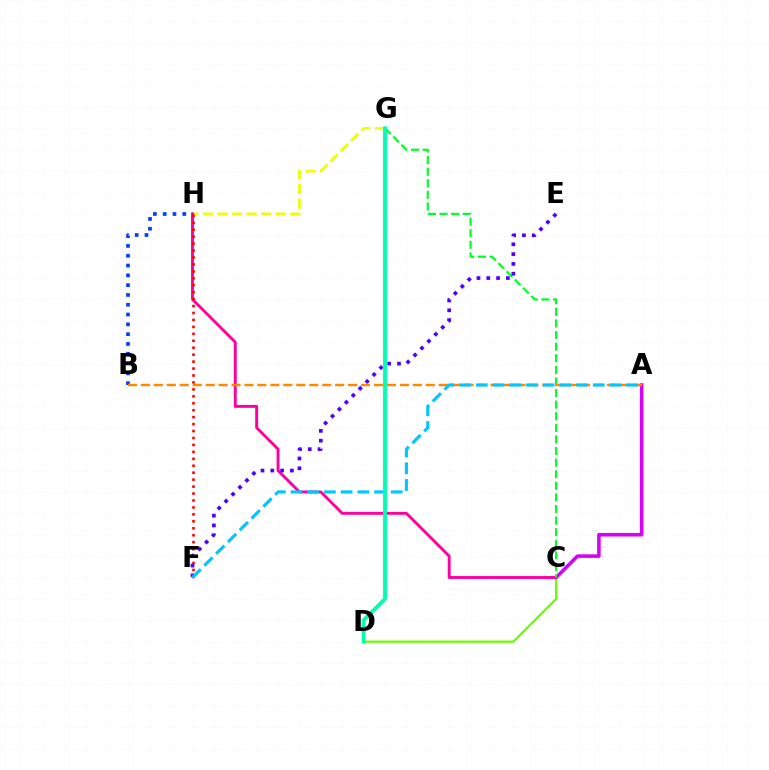{('A', 'C'): [{'color': '#d600ff', 'line_style': 'solid', 'thickness': 2.57}], ('C', 'D'): [{'color': '#66ff00', 'line_style': 'solid', 'thickness': 1.61}], ('B', 'H'): [{'color': '#003fff', 'line_style': 'dotted', 'thickness': 2.66}], ('G', 'H'): [{'color': '#eeff00', 'line_style': 'dashed', 'thickness': 1.97}], ('C', 'H'): [{'color': '#ff00a0', 'line_style': 'solid', 'thickness': 2.09}], ('C', 'G'): [{'color': '#00ff27', 'line_style': 'dashed', 'thickness': 1.58}], ('F', 'H'): [{'color': '#ff0000', 'line_style': 'dotted', 'thickness': 1.89}], ('E', 'F'): [{'color': '#4f00ff', 'line_style': 'dotted', 'thickness': 2.66}], ('A', 'B'): [{'color': '#ff8800', 'line_style': 'dashed', 'thickness': 1.76}], ('A', 'F'): [{'color': '#00c7ff', 'line_style': 'dashed', 'thickness': 2.27}], ('D', 'G'): [{'color': '#00ffaf', 'line_style': 'solid', 'thickness': 2.79}]}